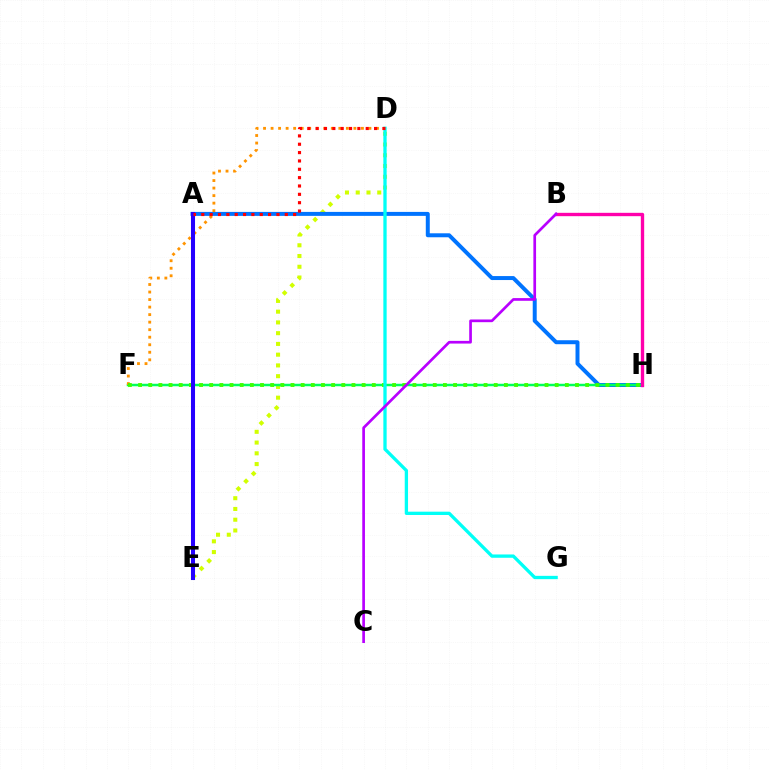{('D', 'E'): [{'color': '#d1ff00', 'line_style': 'dotted', 'thickness': 2.92}], ('A', 'H'): [{'color': '#0074ff', 'line_style': 'solid', 'thickness': 2.86}], ('F', 'H'): [{'color': '#00ff5c', 'line_style': 'solid', 'thickness': 1.8}, {'color': '#3dff00', 'line_style': 'dotted', 'thickness': 2.76}], ('D', 'F'): [{'color': '#ff9400', 'line_style': 'dotted', 'thickness': 2.05}], ('D', 'G'): [{'color': '#00fff6', 'line_style': 'solid', 'thickness': 2.38}], ('B', 'H'): [{'color': '#ff00ac', 'line_style': 'solid', 'thickness': 2.41}], ('B', 'C'): [{'color': '#b900ff', 'line_style': 'solid', 'thickness': 1.94}], ('A', 'E'): [{'color': '#2500ff', 'line_style': 'solid', 'thickness': 2.92}], ('A', 'D'): [{'color': '#ff0000', 'line_style': 'dotted', 'thickness': 2.27}]}